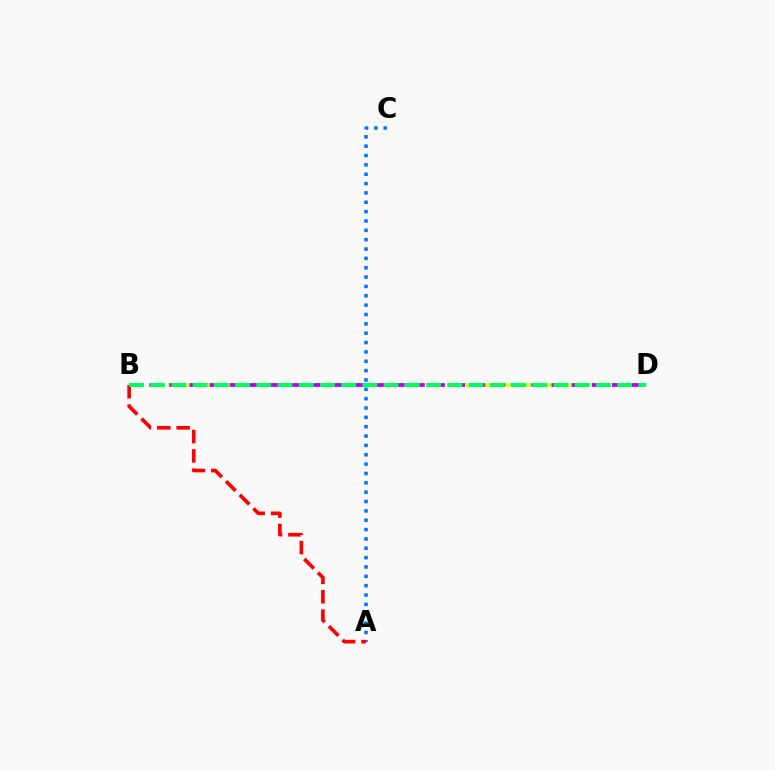{('A', 'C'): [{'color': '#0074ff', 'line_style': 'dotted', 'thickness': 2.54}], ('B', 'D'): [{'color': '#d1ff00', 'line_style': 'dashed', 'thickness': 2.53}, {'color': '#b900ff', 'line_style': 'dashed', 'thickness': 2.73}, {'color': '#00ff5c', 'line_style': 'dashed', 'thickness': 2.88}], ('A', 'B'): [{'color': '#ff0000', 'line_style': 'dashed', 'thickness': 2.63}]}